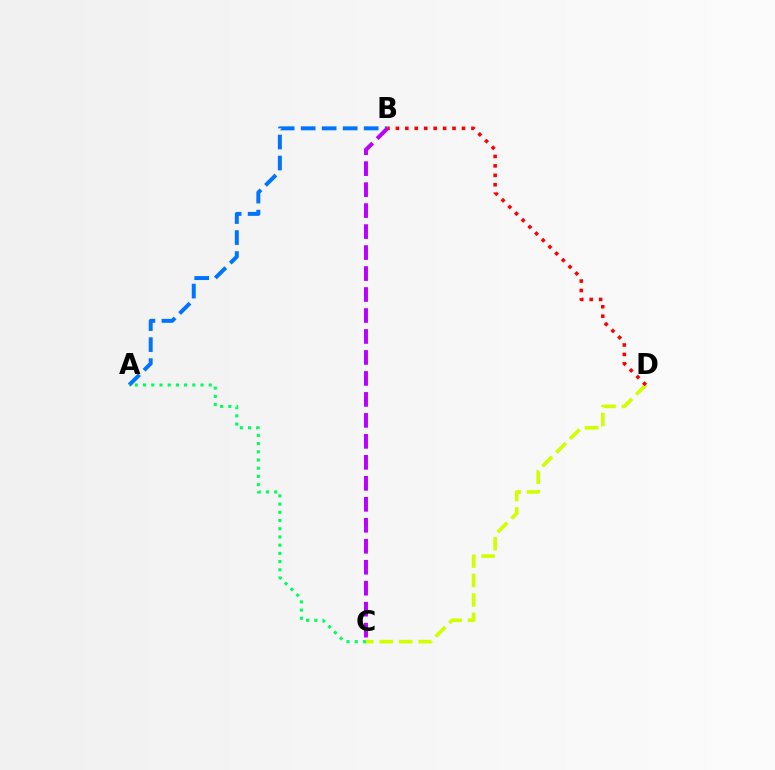{('C', 'D'): [{'color': '#d1ff00', 'line_style': 'dashed', 'thickness': 2.64}], ('A', 'B'): [{'color': '#0074ff', 'line_style': 'dashed', 'thickness': 2.85}], ('A', 'C'): [{'color': '#00ff5c', 'line_style': 'dotted', 'thickness': 2.23}], ('B', 'C'): [{'color': '#b900ff', 'line_style': 'dashed', 'thickness': 2.85}], ('B', 'D'): [{'color': '#ff0000', 'line_style': 'dotted', 'thickness': 2.56}]}